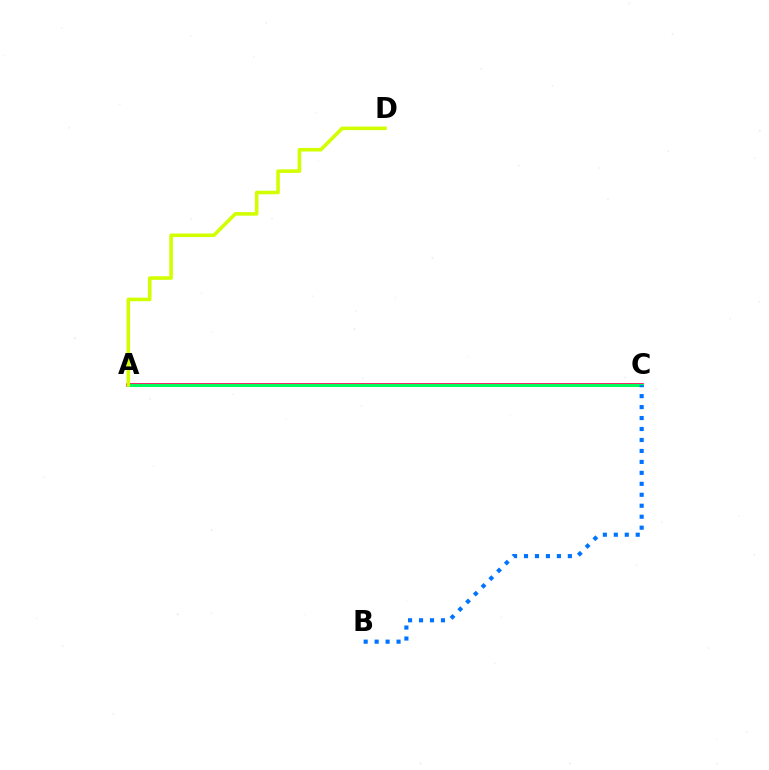{('A', 'C'): [{'color': '#ff0000', 'line_style': 'solid', 'thickness': 2.55}, {'color': '#b900ff', 'line_style': 'solid', 'thickness': 1.79}, {'color': '#00ff5c', 'line_style': 'solid', 'thickness': 2.15}], ('B', 'C'): [{'color': '#0074ff', 'line_style': 'dotted', 'thickness': 2.98}], ('A', 'D'): [{'color': '#d1ff00', 'line_style': 'solid', 'thickness': 2.57}]}